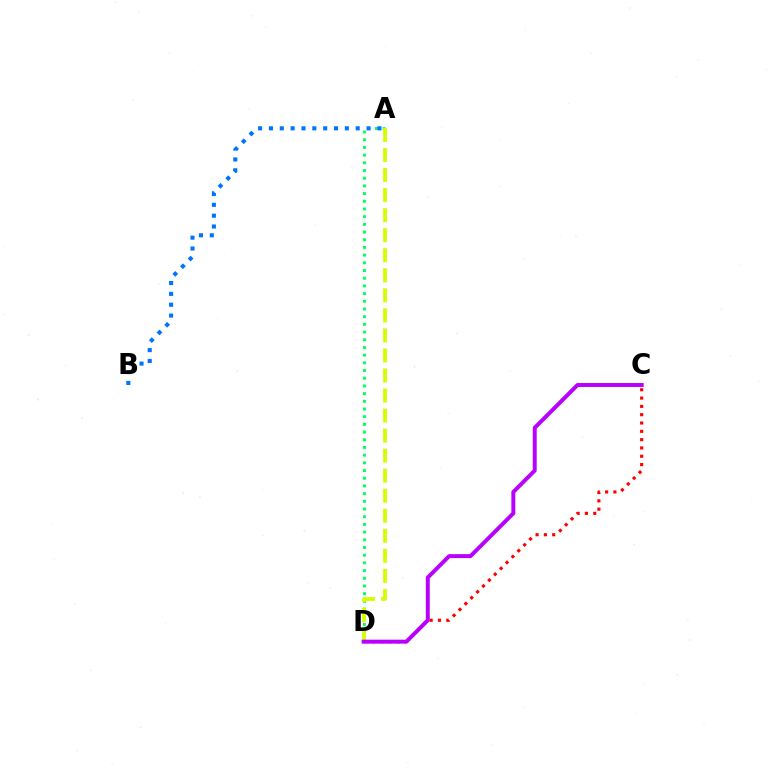{('A', 'D'): [{'color': '#00ff5c', 'line_style': 'dotted', 'thickness': 2.09}, {'color': '#d1ff00', 'line_style': 'dashed', 'thickness': 2.72}], ('C', 'D'): [{'color': '#ff0000', 'line_style': 'dotted', 'thickness': 2.26}, {'color': '#b900ff', 'line_style': 'solid', 'thickness': 2.85}], ('A', 'B'): [{'color': '#0074ff', 'line_style': 'dotted', 'thickness': 2.95}]}